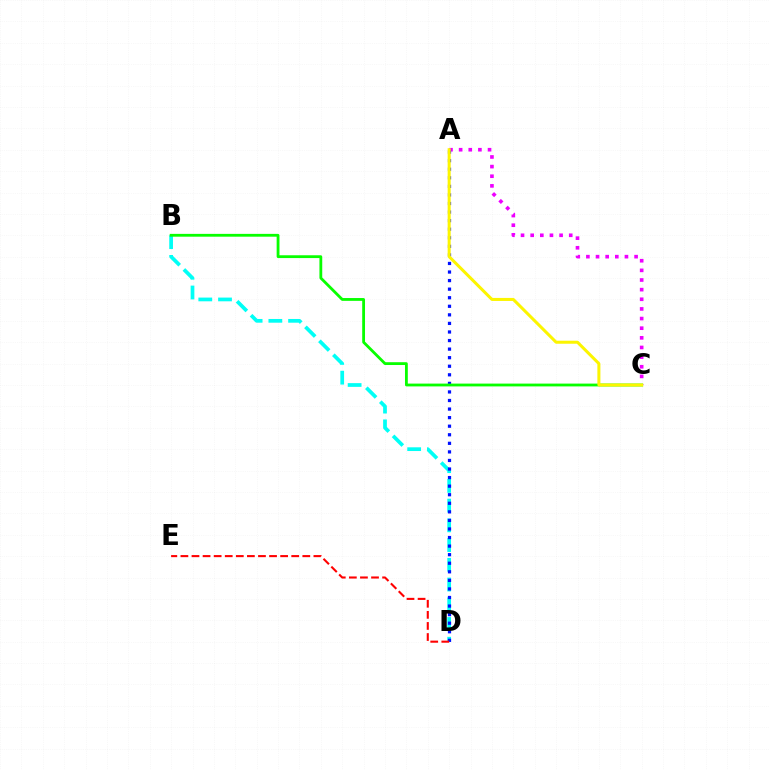{('B', 'D'): [{'color': '#00fff6', 'line_style': 'dashed', 'thickness': 2.68}], ('A', 'C'): [{'color': '#ee00ff', 'line_style': 'dotted', 'thickness': 2.62}, {'color': '#fcf500', 'line_style': 'solid', 'thickness': 2.18}], ('A', 'D'): [{'color': '#0010ff', 'line_style': 'dotted', 'thickness': 2.33}], ('D', 'E'): [{'color': '#ff0000', 'line_style': 'dashed', 'thickness': 1.51}], ('B', 'C'): [{'color': '#08ff00', 'line_style': 'solid', 'thickness': 2.02}]}